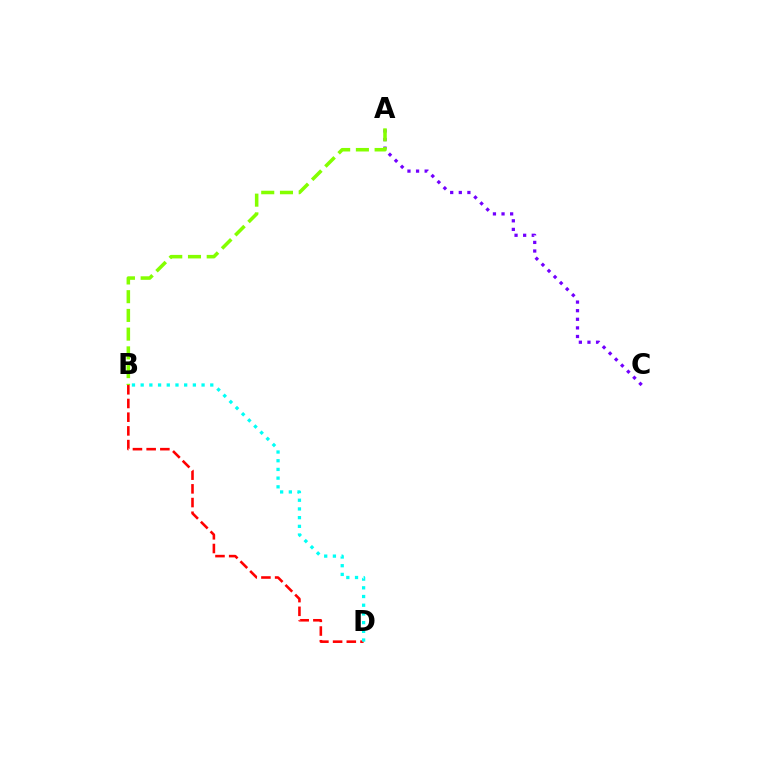{('A', 'C'): [{'color': '#7200ff', 'line_style': 'dotted', 'thickness': 2.34}], ('B', 'D'): [{'color': '#ff0000', 'line_style': 'dashed', 'thickness': 1.86}, {'color': '#00fff6', 'line_style': 'dotted', 'thickness': 2.36}], ('A', 'B'): [{'color': '#84ff00', 'line_style': 'dashed', 'thickness': 2.54}]}